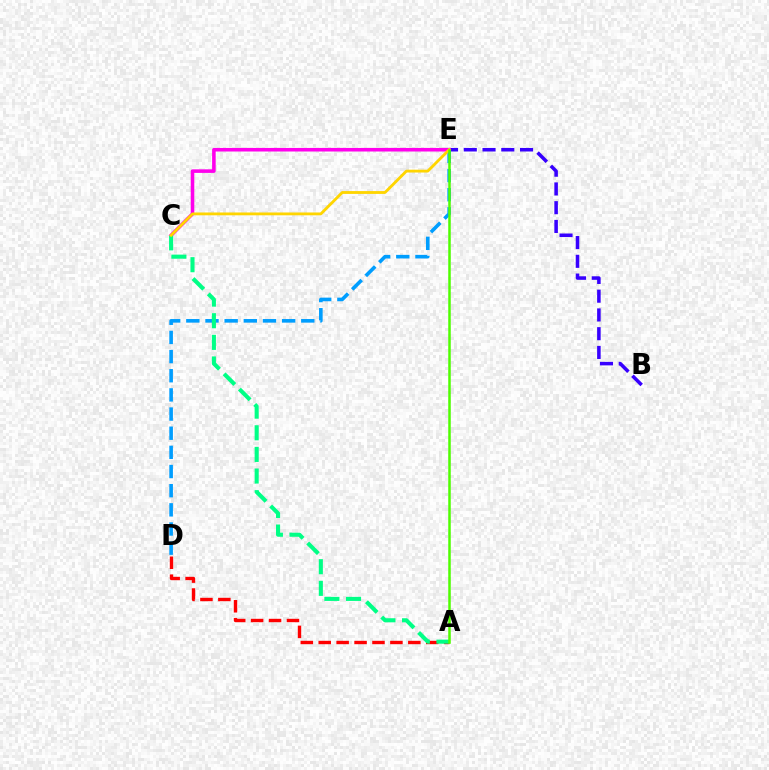{('A', 'D'): [{'color': '#ff0000', 'line_style': 'dashed', 'thickness': 2.43}], ('B', 'E'): [{'color': '#3700ff', 'line_style': 'dashed', 'thickness': 2.55}], ('C', 'E'): [{'color': '#ff00ed', 'line_style': 'solid', 'thickness': 2.57}, {'color': '#ffd500', 'line_style': 'solid', 'thickness': 2.04}], ('D', 'E'): [{'color': '#009eff', 'line_style': 'dashed', 'thickness': 2.6}], ('A', 'C'): [{'color': '#00ff86', 'line_style': 'dashed', 'thickness': 2.94}], ('A', 'E'): [{'color': '#4fff00', 'line_style': 'solid', 'thickness': 1.8}]}